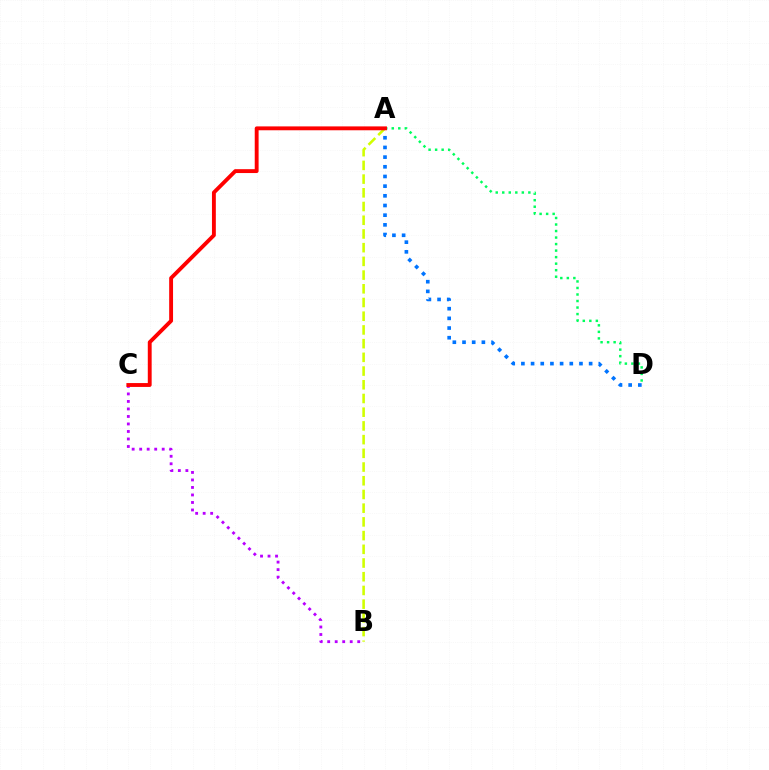{('A', 'D'): [{'color': '#00ff5c', 'line_style': 'dotted', 'thickness': 1.77}, {'color': '#0074ff', 'line_style': 'dotted', 'thickness': 2.63}], ('B', 'C'): [{'color': '#b900ff', 'line_style': 'dotted', 'thickness': 2.04}], ('A', 'B'): [{'color': '#d1ff00', 'line_style': 'dashed', 'thickness': 1.86}], ('A', 'C'): [{'color': '#ff0000', 'line_style': 'solid', 'thickness': 2.79}]}